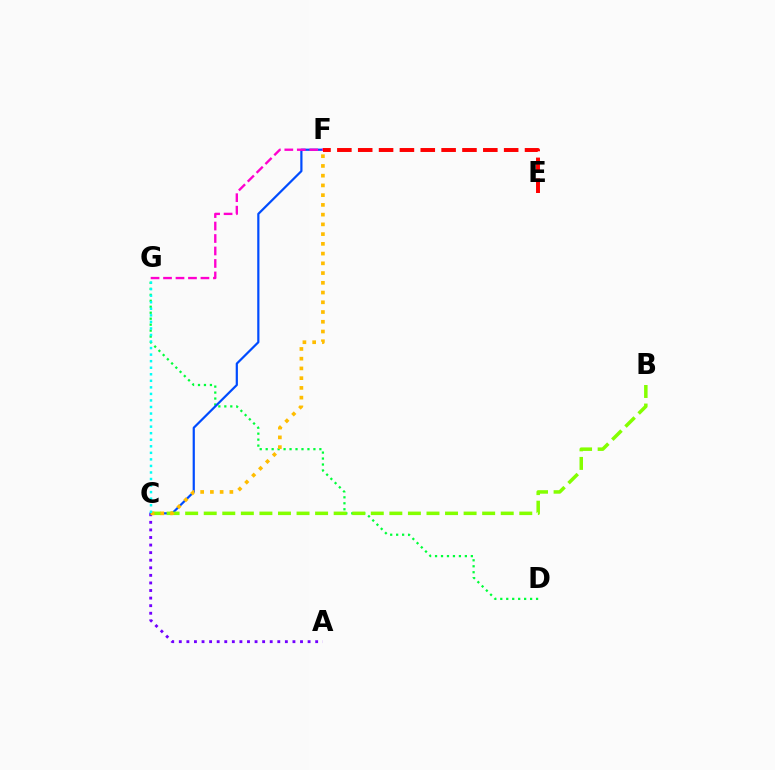{('A', 'C'): [{'color': '#7200ff', 'line_style': 'dotted', 'thickness': 2.06}], ('D', 'G'): [{'color': '#00ff39', 'line_style': 'dotted', 'thickness': 1.62}], ('C', 'F'): [{'color': '#004bff', 'line_style': 'solid', 'thickness': 1.59}, {'color': '#ffbd00', 'line_style': 'dotted', 'thickness': 2.65}], ('B', 'C'): [{'color': '#84ff00', 'line_style': 'dashed', 'thickness': 2.52}], ('C', 'G'): [{'color': '#00fff6', 'line_style': 'dotted', 'thickness': 1.78}], ('E', 'F'): [{'color': '#ff0000', 'line_style': 'dashed', 'thickness': 2.83}], ('F', 'G'): [{'color': '#ff00cf', 'line_style': 'dashed', 'thickness': 1.69}]}